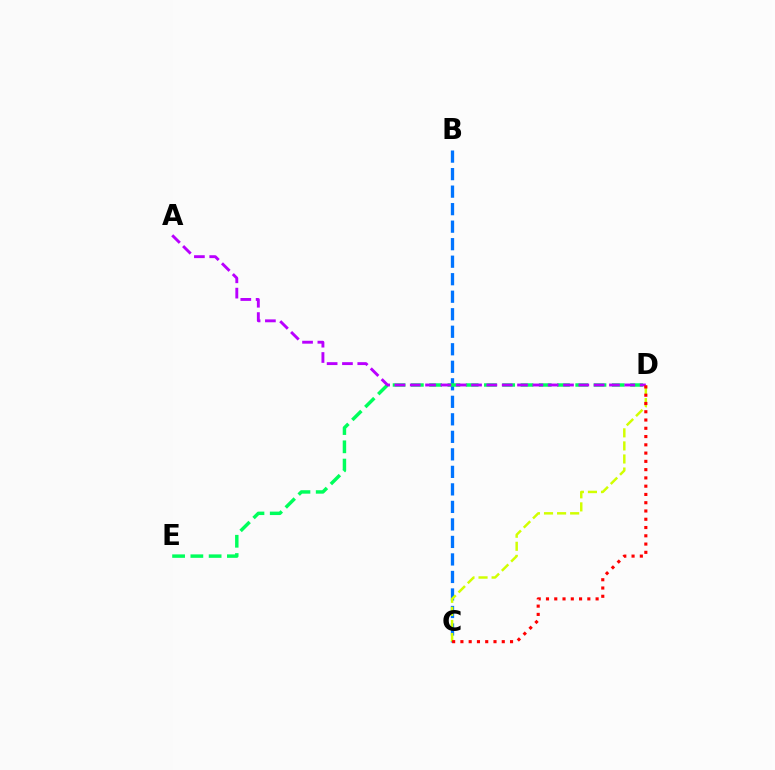{('B', 'C'): [{'color': '#0074ff', 'line_style': 'dashed', 'thickness': 2.38}], ('C', 'D'): [{'color': '#d1ff00', 'line_style': 'dashed', 'thickness': 1.77}, {'color': '#ff0000', 'line_style': 'dotted', 'thickness': 2.25}], ('D', 'E'): [{'color': '#00ff5c', 'line_style': 'dashed', 'thickness': 2.48}], ('A', 'D'): [{'color': '#b900ff', 'line_style': 'dashed', 'thickness': 2.08}]}